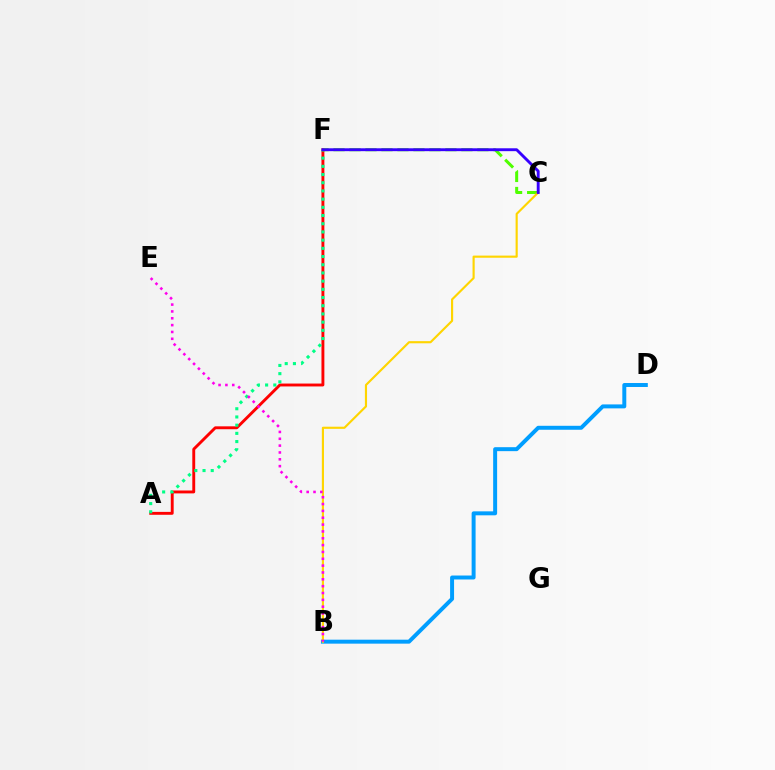{('A', 'F'): [{'color': '#ff0000', 'line_style': 'solid', 'thickness': 2.08}, {'color': '#00ff86', 'line_style': 'dotted', 'thickness': 2.23}], ('B', 'D'): [{'color': '#009eff', 'line_style': 'solid', 'thickness': 2.85}], ('C', 'F'): [{'color': '#4fff00', 'line_style': 'dashed', 'thickness': 2.17}, {'color': '#3700ff', 'line_style': 'solid', 'thickness': 2.08}], ('B', 'C'): [{'color': '#ffd500', 'line_style': 'solid', 'thickness': 1.54}], ('B', 'E'): [{'color': '#ff00ed', 'line_style': 'dotted', 'thickness': 1.86}]}